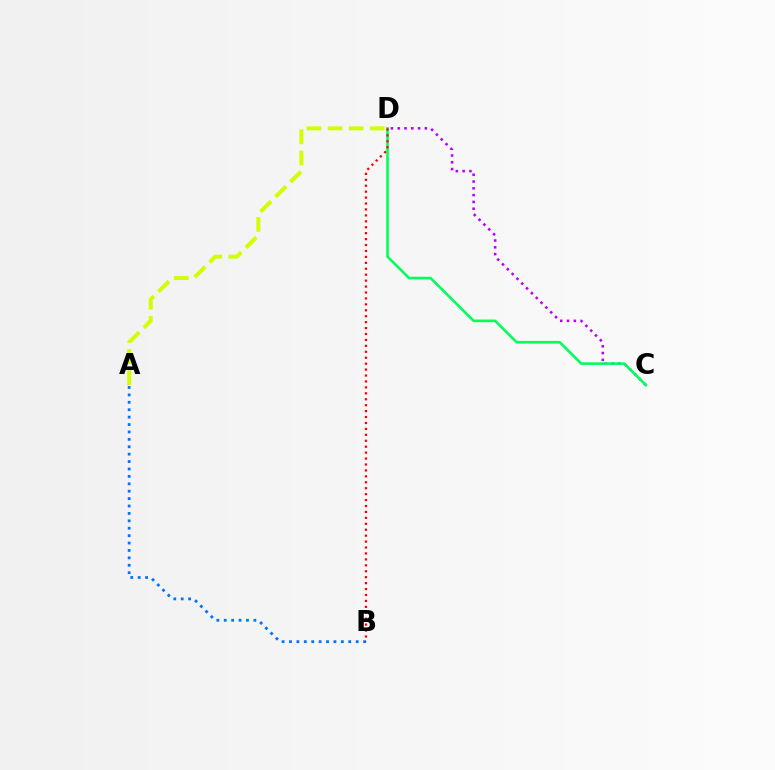{('C', 'D'): [{'color': '#b900ff', 'line_style': 'dotted', 'thickness': 1.85}, {'color': '#00ff5c', 'line_style': 'solid', 'thickness': 1.88}], ('A', 'D'): [{'color': '#d1ff00', 'line_style': 'dashed', 'thickness': 2.87}], ('A', 'B'): [{'color': '#0074ff', 'line_style': 'dotted', 'thickness': 2.01}], ('B', 'D'): [{'color': '#ff0000', 'line_style': 'dotted', 'thickness': 1.61}]}